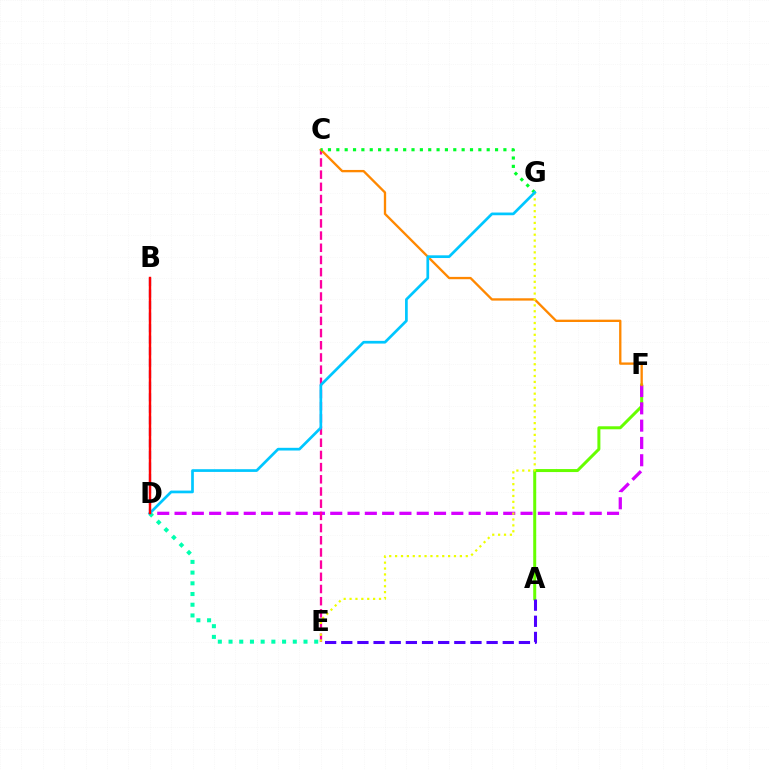{('A', 'F'): [{'color': '#66ff00', 'line_style': 'solid', 'thickness': 2.16}], ('D', 'F'): [{'color': '#d600ff', 'line_style': 'dashed', 'thickness': 2.35}], ('C', 'E'): [{'color': '#ff00a0', 'line_style': 'dashed', 'thickness': 1.66}], ('D', 'E'): [{'color': '#00ffaf', 'line_style': 'dotted', 'thickness': 2.91}], ('C', 'F'): [{'color': '#ff8800', 'line_style': 'solid', 'thickness': 1.68}], ('E', 'G'): [{'color': '#eeff00', 'line_style': 'dotted', 'thickness': 1.6}], ('C', 'G'): [{'color': '#00ff27', 'line_style': 'dotted', 'thickness': 2.27}], ('B', 'D'): [{'color': '#003fff', 'line_style': 'dashed', 'thickness': 1.57}, {'color': '#ff0000', 'line_style': 'solid', 'thickness': 1.75}], ('D', 'G'): [{'color': '#00c7ff', 'line_style': 'solid', 'thickness': 1.95}], ('A', 'E'): [{'color': '#4f00ff', 'line_style': 'dashed', 'thickness': 2.19}]}